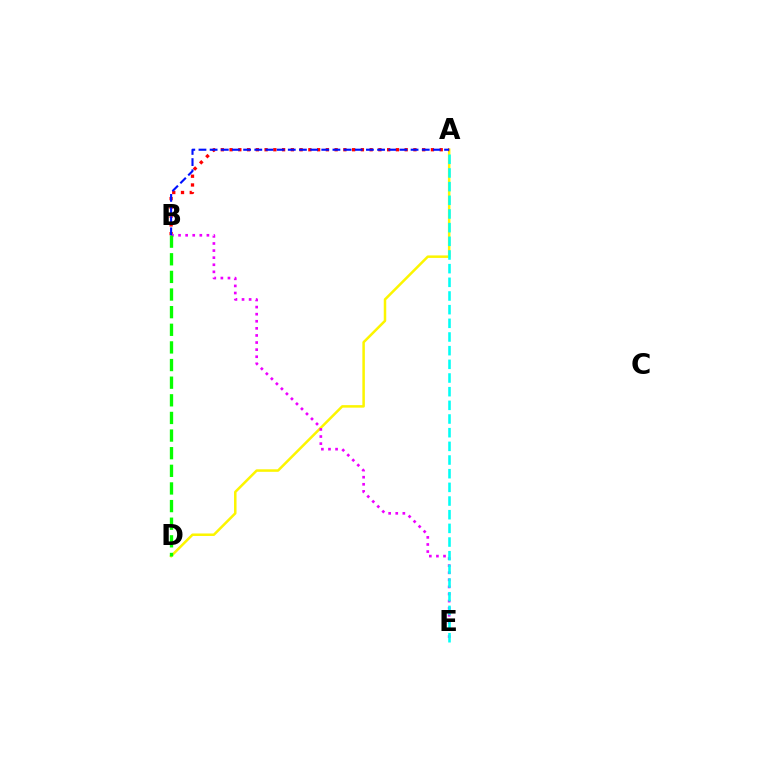{('A', 'D'): [{'color': '#fcf500', 'line_style': 'solid', 'thickness': 1.81}], ('A', 'B'): [{'color': '#ff0000', 'line_style': 'dotted', 'thickness': 2.38}, {'color': '#0010ff', 'line_style': 'dashed', 'thickness': 1.52}], ('B', 'E'): [{'color': '#ee00ff', 'line_style': 'dotted', 'thickness': 1.93}], ('A', 'E'): [{'color': '#00fff6', 'line_style': 'dashed', 'thickness': 1.86}], ('B', 'D'): [{'color': '#08ff00', 'line_style': 'dashed', 'thickness': 2.39}]}